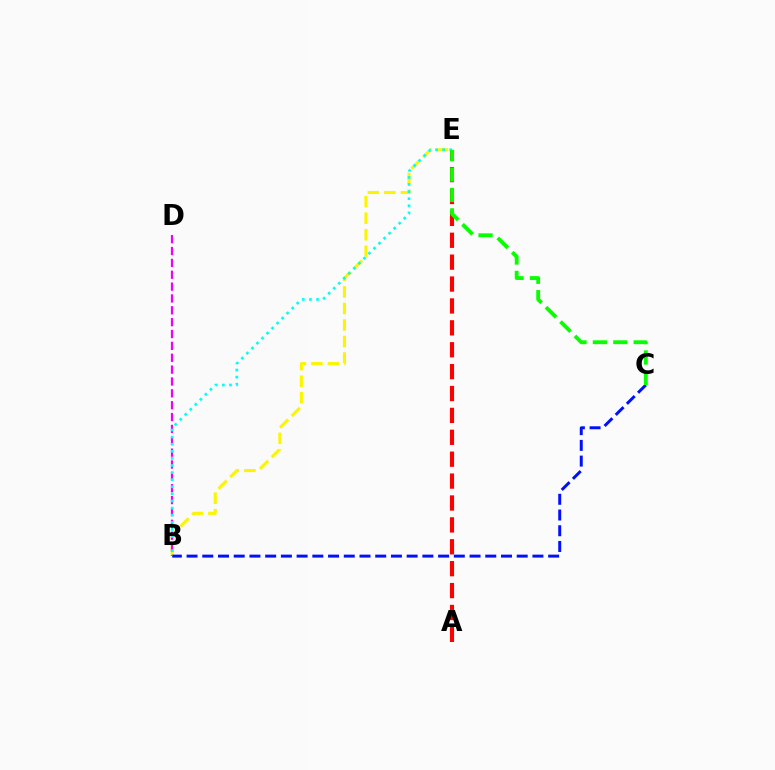{('B', 'E'): [{'color': '#fcf500', 'line_style': 'dashed', 'thickness': 2.25}, {'color': '#00fff6', 'line_style': 'dotted', 'thickness': 1.93}], ('A', 'E'): [{'color': '#ff0000', 'line_style': 'dashed', 'thickness': 2.97}], ('B', 'C'): [{'color': '#0010ff', 'line_style': 'dashed', 'thickness': 2.14}], ('B', 'D'): [{'color': '#ee00ff', 'line_style': 'dashed', 'thickness': 1.61}], ('C', 'E'): [{'color': '#08ff00', 'line_style': 'dashed', 'thickness': 2.77}]}